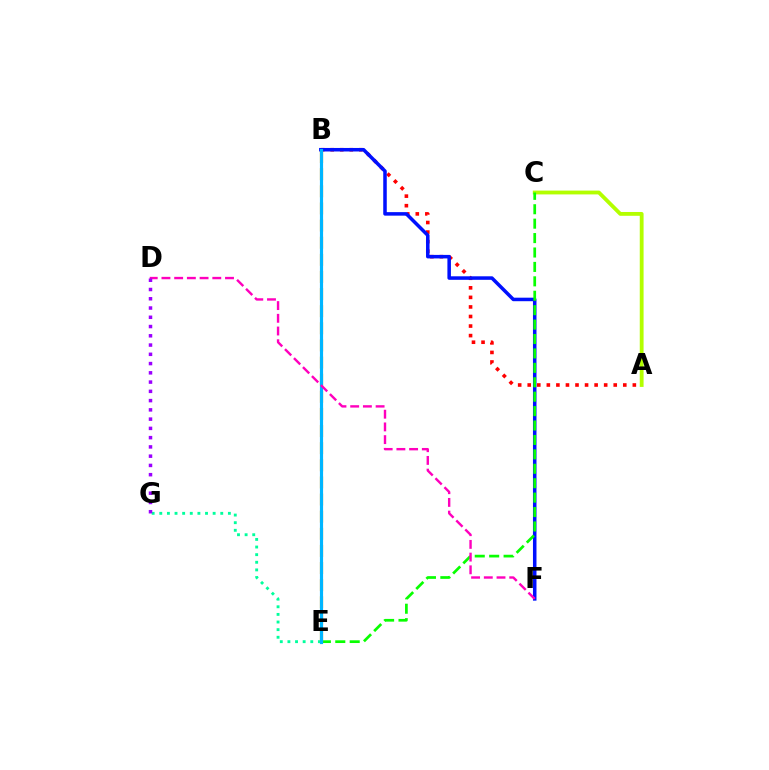{('A', 'B'): [{'color': '#ff0000', 'line_style': 'dotted', 'thickness': 2.6}], ('B', 'F'): [{'color': '#0010ff', 'line_style': 'solid', 'thickness': 2.53}], ('A', 'C'): [{'color': '#b3ff00', 'line_style': 'solid', 'thickness': 2.75}], ('E', 'G'): [{'color': '#00ff9d', 'line_style': 'dotted', 'thickness': 2.07}], ('C', 'E'): [{'color': '#08ff00', 'line_style': 'dashed', 'thickness': 1.96}], ('B', 'E'): [{'color': '#ffa500', 'line_style': 'dashed', 'thickness': 2.33}, {'color': '#00b5ff', 'line_style': 'solid', 'thickness': 2.28}], ('D', 'F'): [{'color': '#ff00bd', 'line_style': 'dashed', 'thickness': 1.73}], ('D', 'G'): [{'color': '#9b00ff', 'line_style': 'dotted', 'thickness': 2.52}]}